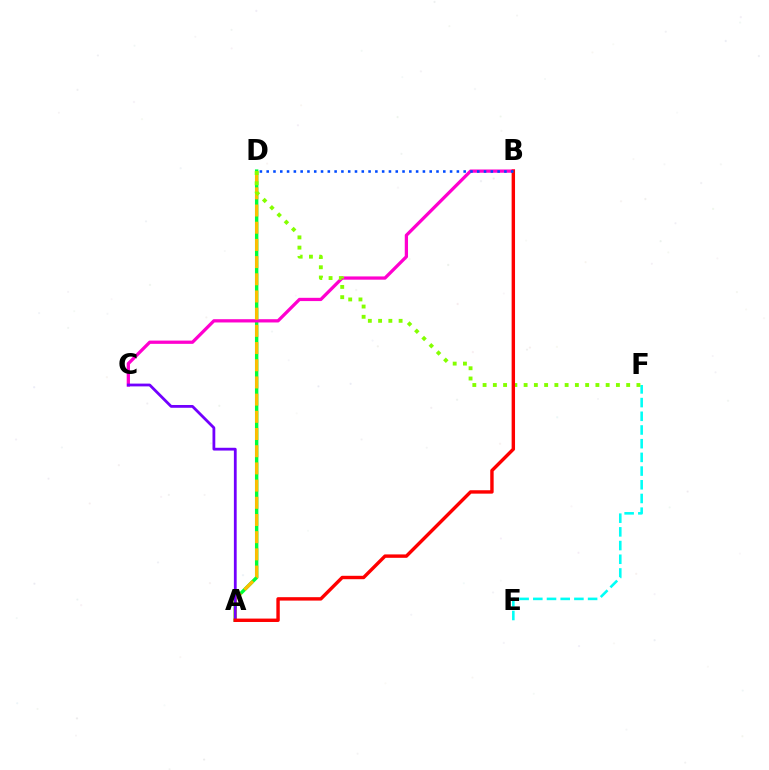{('A', 'D'): [{'color': '#00ff39', 'line_style': 'solid', 'thickness': 2.46}, {'color': '#ffbd00', 'line_style': 'dashed', 'thickness': 2.34}], ('E', 'F'): [{'color': '#00fff6', 'line_style': 'dashed', 'thickness': 1.86}], ('B', 'C'): [{'color': '#ff00cf', 'line_style': 'solid', 'thickness': 2.35}], ('D', 'F'): [{'color': '#84ff00', 'line_style': 'dotted', 'thickness': 2.79}], ('A', 'C'): [{'color': '#7200ff', 'line_style': 'solid', 'thickness': 2.01}], ('A', 'B'): [{'color': '#ff0000', 'line_style': 'solid', 'thickness': 2.45}], ('B', 'D'): [{'color': '#004bff', 'line_style': 'dotted', 'thickness': 1.85}]}